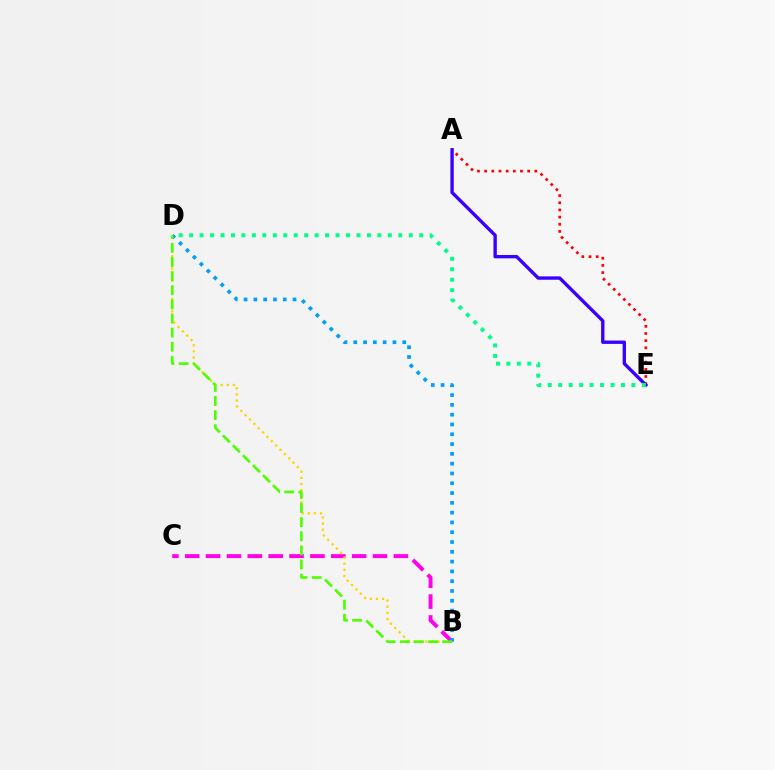{('A', 'E'): [{'color': '#ff0000', 'line_style': 'dotted', 'thickness': 1.95}, {'color': '#3700ff', 'line_style': 'solid', 'thickness': 2.42}], ('D', 'E'): [{'color': '#00ff86', 'line_style': 'dotted', 'thickness': 2.84}], ('B', 'C'): [{'color': '#ff00ed', 'line_style': 'dashed', 'thickness': 2.83}], ('B', 'D'): [{'color': '#ffd500', 'line_style': 'dotted', 'thickness': 1.66}, {'color': '#009eff', 'line_style': 'dotted', 'thickness': 2.66}, {'color': '#4fff00', 'line_style': 'dashed', 'thickness': 1.92}]}